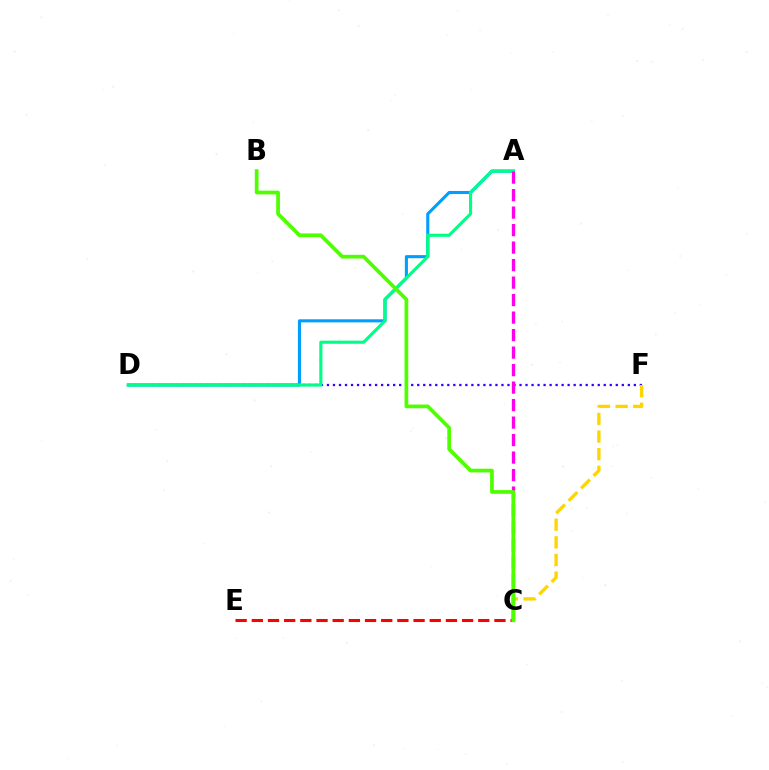{('D', 'F'): [{'color': '#3700ff', 'line_style': 'dotted', 'thickness': 1.63}], ('A', 'D'): [{'color': '#009eff', 'line_style': 'solid', 'thickness': 2.22}, {'color': '#00ff86', 'line_style': 'solid', 'thickness': 2.25}], ('C', 'E'): [{'color': '#ff0000', 'line_style': 'dashed', 'thickness': 2.2}], ('C', 'F'): [{'color': '#ffd500', 'line_style': 'dashed', 'thickness': 2.4}], ('A', 'C'): [{'color': '#ff00ed', 'line_style': 'dashed', 'thickness': 2.38}], ('B', 'C'): [{'color': '#4fff00', 'line_style': 'solid', 'thickness': 2.69}]}